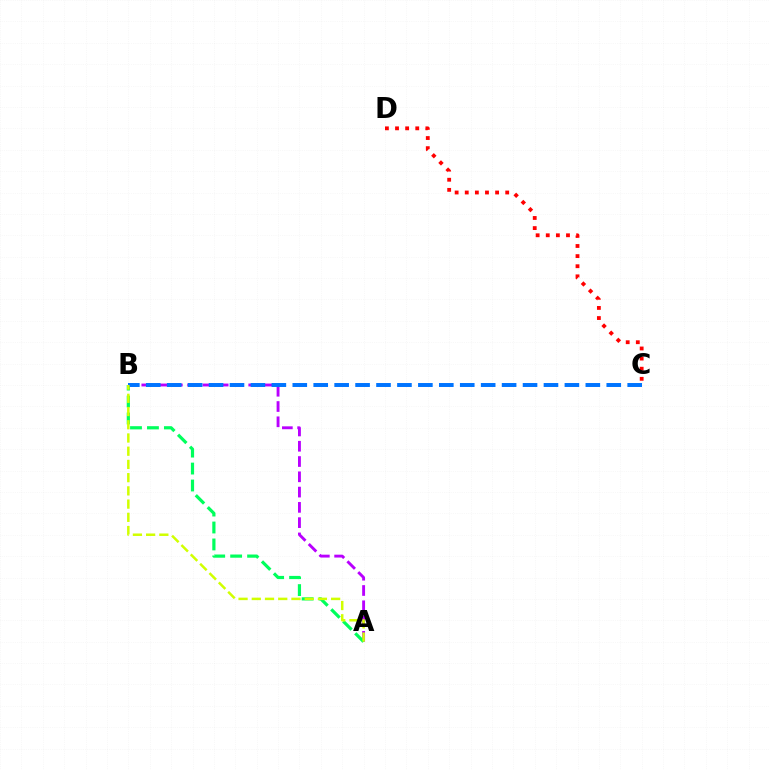{('C', 'D'): [{'color': '#ff0000', 'line_style': 'dotted', 'thickness': 2.75}], ('A', 'B'): [{'color': '#b900ff', 'line_style': 'dashed', 'thickness': 2.08}, {'color': '#00ff5c', 'line_style': 'dashed', 'thickness': 2.3}, {'color': '#d1ff00', 'line_style': 'dashed', 'thickness': 1.8}], ('B', 'C'): [{'color': '#0074ff', 'line_style': 'dashed', 'thickness': 2.84}]}